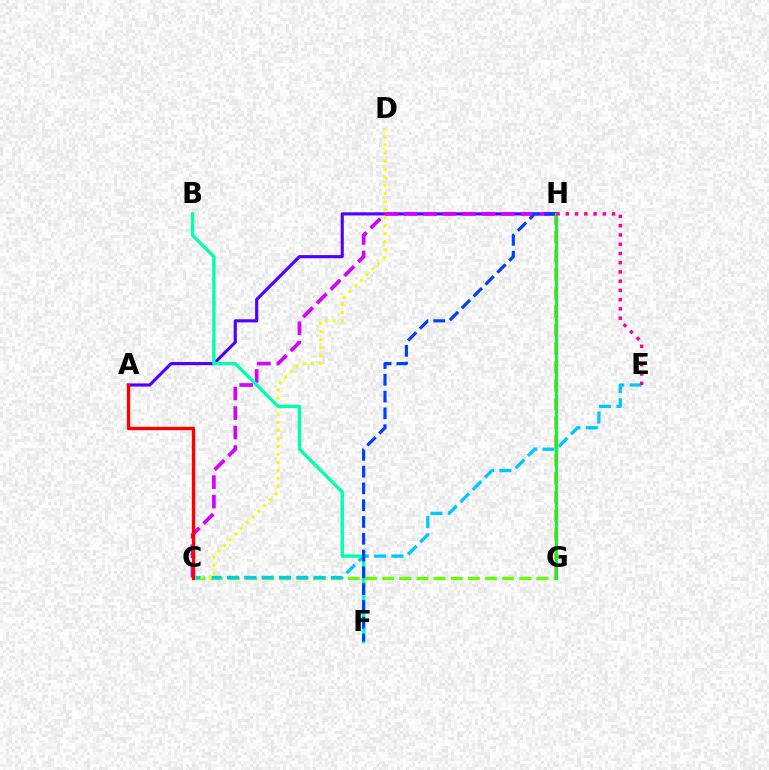{('C', 'G'): [{'color': '#66ff00', 'line_style': 'dashed', 'thickness': 2.33}], ('A', 'H'): [{'color': '#4f00ff', 'line_style': 'solid', 'thickness': 2.25}], ('C', 'E'): [{'color': '#00c7ff', 'line_style': 'dashed', 'thickness': 2.35}], ('C', 'D'): [{'color': '#eeff00', 'line_style': 'dotted', 'thickness': 2.19}], ('C', 'H'): [{'color': '#d600ff', 'line_style': 'dashed', 'thickness': 2.65}], ('G', 'H'): [{'color': '#ff8800', 'line_style': 'dashed', 'thickness': 2.52}, {'color': '#00ff27', 'line_style': 'solid', 'thickness': 2.12}], ('B', 'F'): [{'color': '#00ffaf', 'line_style': 'solid', 'thickness': 2.42}], ('A', 'C'): [{'color': '#ff0000', 'line_style': 'solid', 'thickness': 2.39}], ('F', 'H'): [{'color': '#003fff', 'line_style': 'dashed', 'thickness': 2.28}], ('E', 'H'): [{'color': '#ff00a0', 'line_style': 'dotted', 'thickness': 2.51}]}